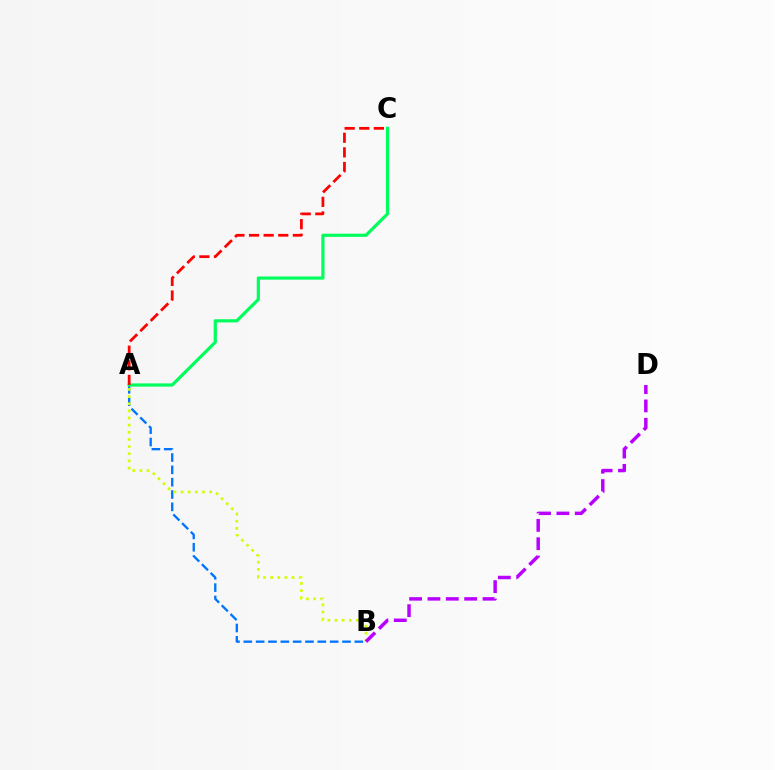{('A', 'B'): [{'color': '#0074ff', 'line_style': 'dashed', 'thickness': 1.68}, {'color': '#d1ff00', 'line_style': 'dotted', 'thickness': 1.94}], ('A', 'C'): [{'color': '#00ff5c', 'line_style': 'solid', 'thickness': 2.3}, {'color': '#ff0000', 'line_style': 'dashed', 'thickness': 1.99}], ('B', 'D'): [{'color': '#b900ff', 'line_style': 'dashed', 'thickness': 2.49}]}